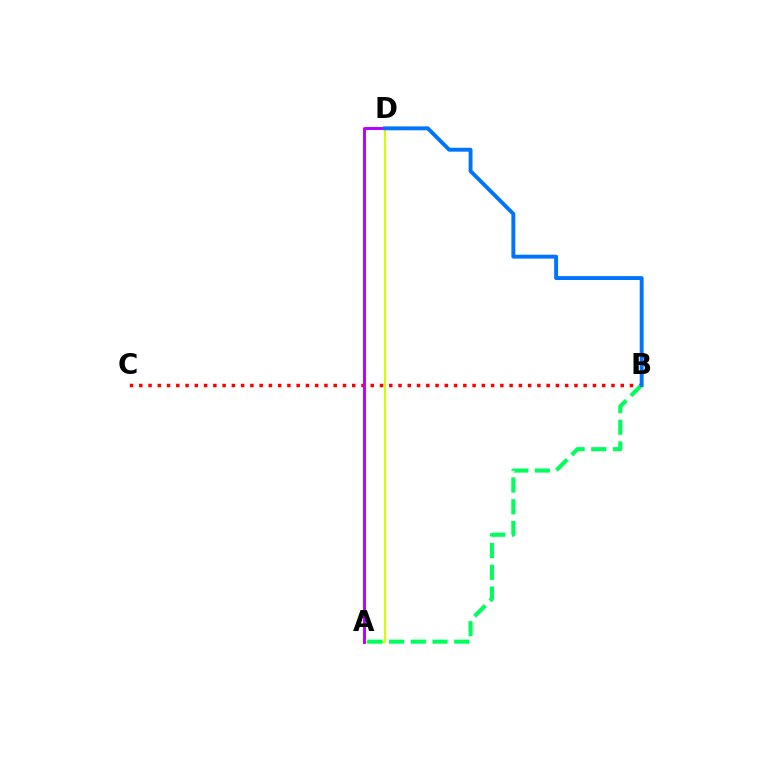{('B', 'C'): [{'color': '#ff0000', 'line_style': 'dotted', 'thickness': 2.52}], ('A', 'D'): [{'color': '#d1ff00', 'line_style': 'solid', 'thickness': 1.52}, {'color': '#b900ff', 'line_style': 'solid', 'thickness': 2.11}], ('A', 'B'): [{'color': '#00ff5c', 'line_style': 'dashed', 'thickness': 2.95}], ('B', 'D'): [{'color': '#0074ff', 'line_style': 'solid', 'thickness': 2.8}]}